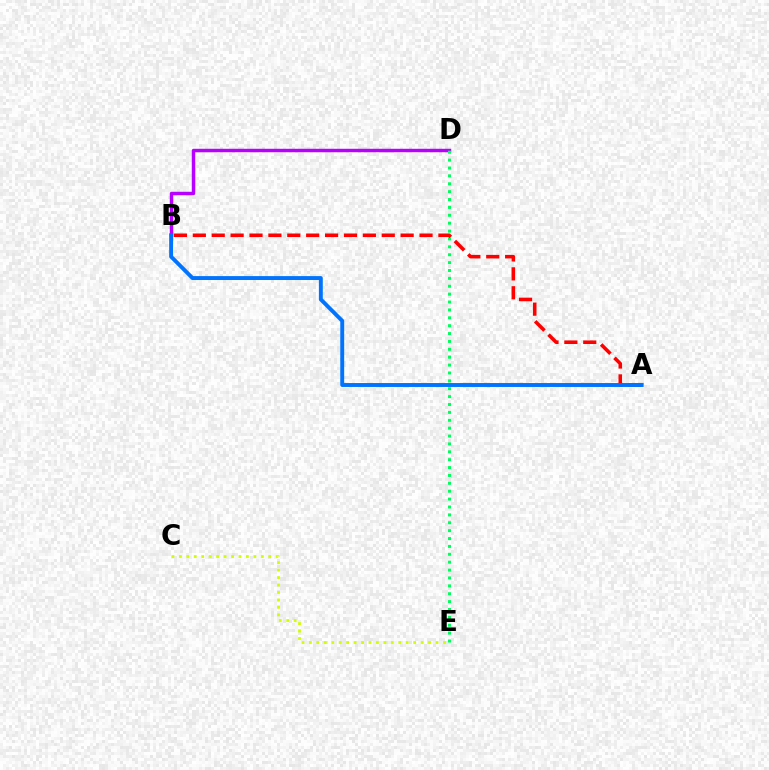{('B', 'D'): [{'color': '#b900ff', 'line_style': 'solid', 'thickness': 2.48}], ('D', 'E'): [{'color': '#00ff5c', 'line_style': 'dotted', 'thickness': 2.14}], ('C', 'E'): [{'color': '#d1ff00', 'line_style': 'dotted', 'thickness': 2.02}], ('A', 'B'): [{'color': '#ff0000', 'line_style': 'dashed', 'thickness': 2.57}, {'color': '#0074ff', 'line_style': 'solid', 'thickness': 2.82}]}